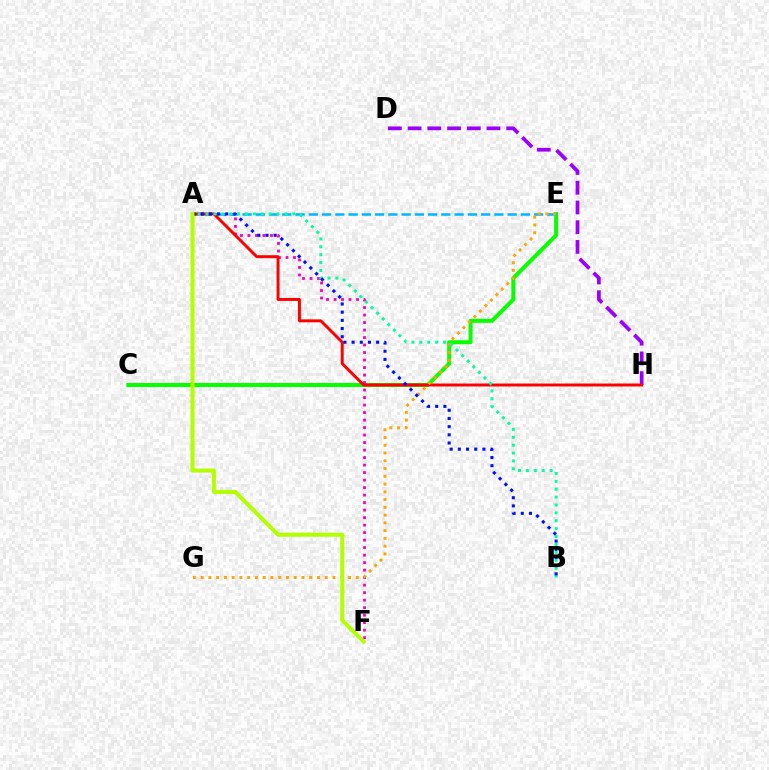{('D', 'H'): [{'color': '#9b00ff', 'line_style': 'dashed', 'thickness': 2.68}], ('C', 'E'): [{'color': '#08ff00', 'line_style': 'solid', 'thickness': 2.89}], ('A', 'F'): [{'color': '#ff00bd', 'line_style': 'dotted', 'thickness': 2.04}, {'color': '#b3ff00', 'line_style': 'solid', 'thickness': 2.88}], ('A', 'E'): [{'color': '#00b5ff', 'line_style': 'dashed', 'thickness': 1.8}], ('A', 'H'): [{'color': '#ff0000', 'line_style': 'solid', 'thickness': 2.12}], ('E', 'G'): [{'color': '#ffa500', 'line_style': 'dotted', 'thickness': 2.11}], ('A', 'B'): [{'color': '#00ff9d', 'line_style': 'dotted', 'thickness': 2.14}, {'color': '#0010ff', 'line_style': 'dotted', 'thickness': 2.22}]}